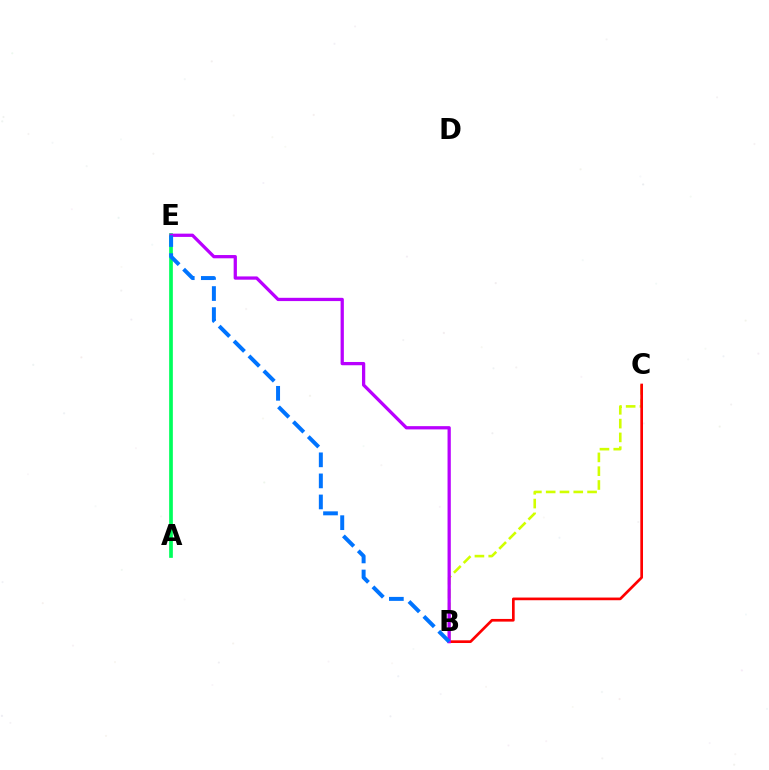{('B', 'C'): [{'color': '#d1ff00', 'line_style': 'dashed', 'thickness': 1.87}, {'color': '#ff0000', 'line_style': 'solid', 'thickness': 1.93}], ('A', 'E'): [{'color': '#00ff5c', 'line_style': 'solid', 'thickness': 2.66}], ('B', 'E'): [{'color': '#b900ff', 'line_style': 'solid', 'thickness': 2.35}, {'color': '#0074ff', 'line_style': 'dashed', 'thickness': 2.86}]}